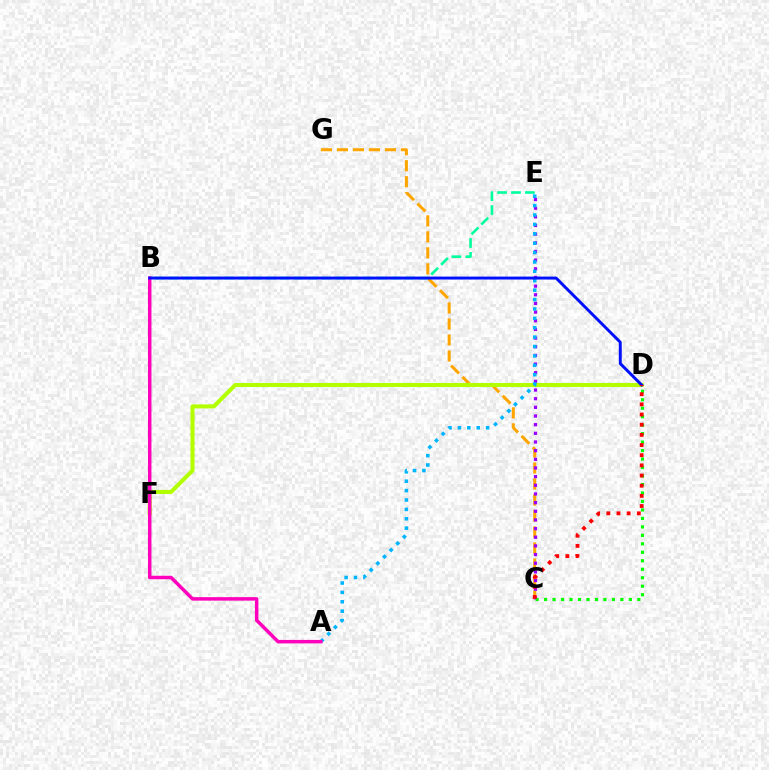{('B', 'E'): [{'color': '#00ff9d', 'line_style': 'dashed', 'thickness': 1.89}], ('C', 'G'): [{'color': '#ffa500', 'line_style': 'dashed', 'thickness': 2.17}], ('C', 'E'): [{'color': '#9b00ff', 'line_style': 'dotted', 'thickness': 2.35}], ('D', 'F'): [{'color': '#b3ff00', 'line_style': 'solid', 'thickness': 2.93}], ('A', 'E'): [{'color': '#00b5ff', 'line_style': 'dotted', 'thickness': 2.55}], ('A', 'B'): [{'color': '#ff00bd', 'line_style': 'solid', 'thickness': 2.51}], ('B', 'D'): [{'color': '#0010ff', 'line_style': 'solid', 'thickness': 2.12}], ('C', 'D'): [{'color': '#08ff00', 'line_style': 'dotted', 'thickness': 2.3}, {'color': '#ff0000', 'line_style': 'dotted', 'thickness': 2.76}]}